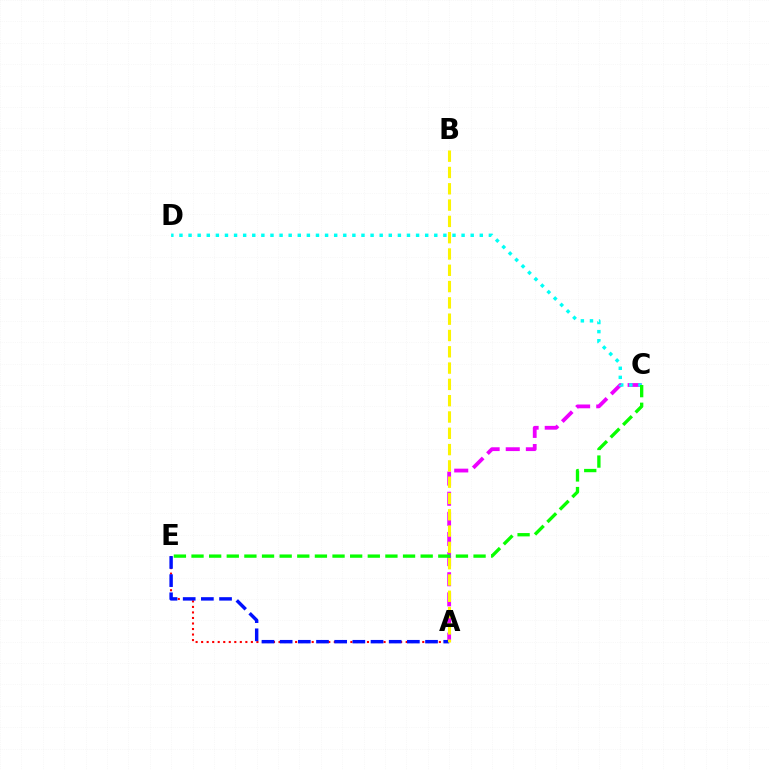{('A', 'C'): [{'color': '#ee00ff', 'line_style': 'dashed', 'thickness': 2.73}], ('C', 'D'): [{'color': '#00fff6', 'line_style': 'dotted', 'thickness': 2.47}], ('A', 'E'): [{'color': '#ff0000', 'line_style': 'dotted', 'thickness': 1.5}, {'color': '#0010ff', 'line_style': 'dashed', 'thickness': 2.47}], ('A', 'B'): [{'color': '#fcf500', 'line_style': 'dashed', 'thickness': 2.21}], ('C', 'E'): [{'color': '#08ff00', 'line_style': 'dashed', 'thickness': 2.39}]}